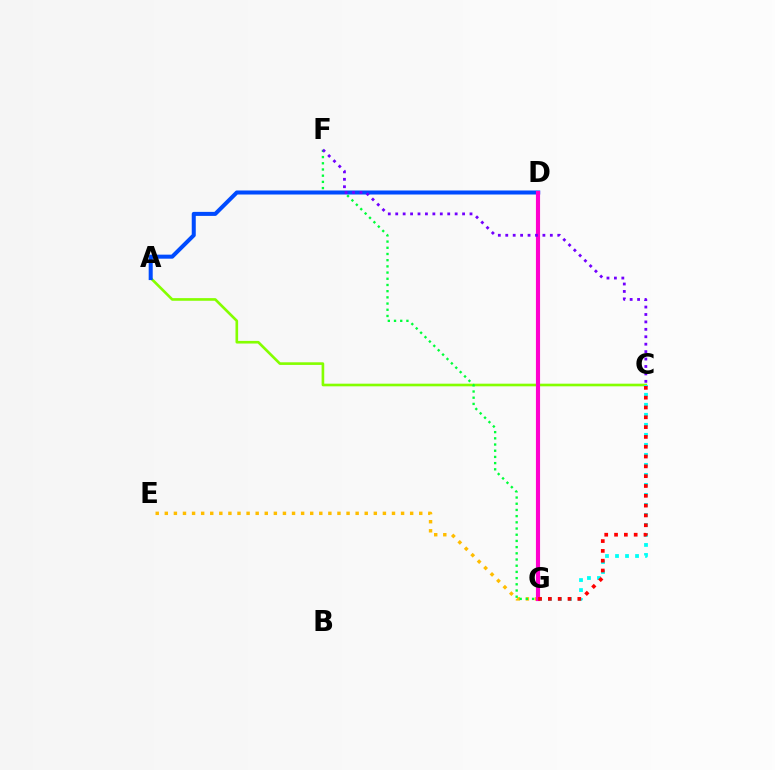{('A', 'C'): [{'color': '#84ff00', 'line_style': 'solid', 'thickness': 1.9}], ('E', 'G'): [{'color': '#ffbd00', 'line_style': 'dotted', 'thickness': 2.47}], ('C', 'G'): [{'color': '#00fff6', 'line_style': 'dotted', 'thickness': 2.72}, {'color': '#ff0000', 'line_style': 'dotted', 'thickness': 2.67}], ('F', 'G'): [{'color': '#00ff39', 'line_style': 'dotted', 'thickness': 1.68}], ('A', 'D'): [{'color': '#004bff', 'line_style': 'solid', 'thickness': 2.9}], ('D', 'G'): [{'color': '#ff00cf', 'line_style': 'solid', 'thickness': 2.98}], ('C', 'F'): [{'color': '#7200ff', 'line_style': 'dotted', 'thickness': 2.02}]}